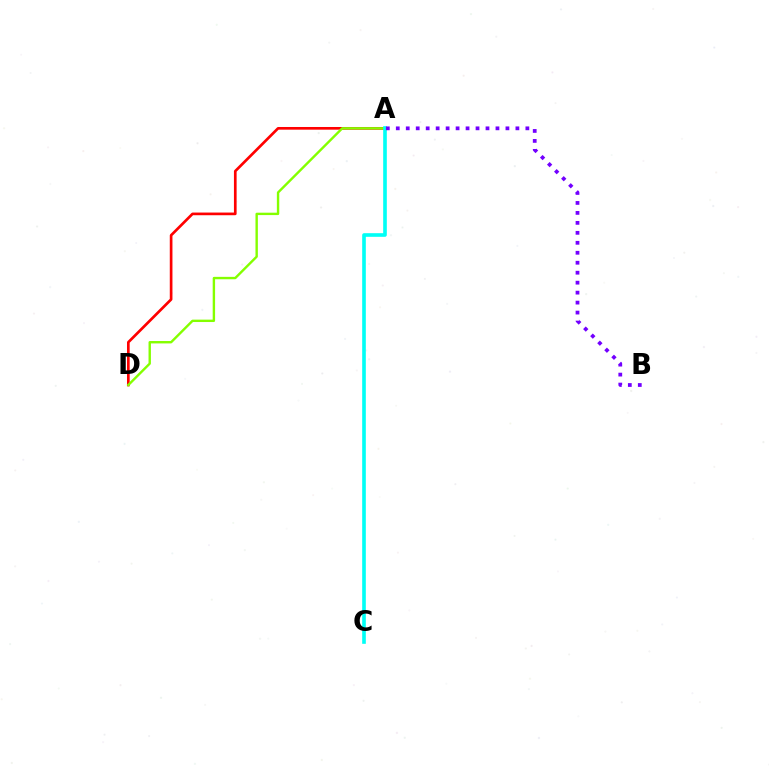{('A', 'D'): [{'color': '#ff0000', 'line_style': 'solid', 'thickness': 1.93}, {'color': '#84ff00', 'line_style': 'solid', 'thickness': 1.73}], ('A', 'C'): [{'color': '#00fff6', 'line_style': 'solid', 'thickness': 2.61}], ('A', 'B'): [{'color': '#7200ff', 'line_style': 'dotted', 'thickness': 2.71}]}